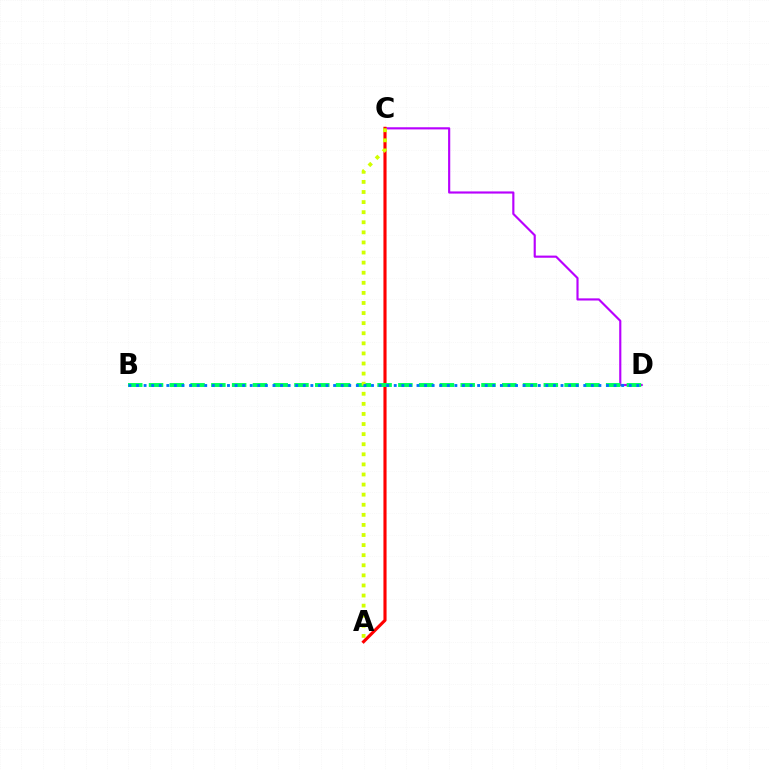{('C', 'D'): [{'color': '#b900ff', 'line_style': 'solid', 'thickness': 1.55}], ('A', 'C'): [{'color': '#ff0000', 'line_style': 'solid', 'thickness': 2.25}, {'color': '#d1ff00', 'line_style': 'dotted', 'thickness': 2.74}], ('B', 'D'): [{'color': '#00ff5c', 'line_style': 'dashed', 'thickness': 2.82}, {'color': '#0074ff', 'line_style': 'dotted', 'thickness': 2.06}]}